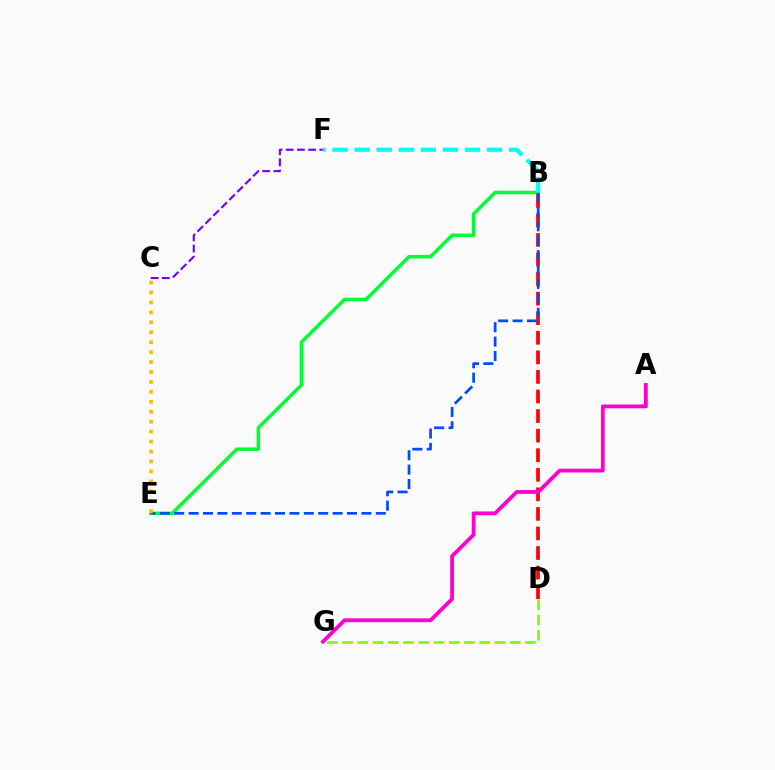{('D', 'G'): [{'color': '#84ff00', 'line_style': 'dashed', 'thickness': 2.07}], ('B', 'D'): [{'color': '#ff0000', 'line_style': 'dashed', 'thickness': 2.66}], ('B', 'E'): [{'color': '#00ff39', 'line_style': 'solid', 'thickness': 2.54}, {'color': '#004bff', 'line_style': 'dashed', 'thickness': 1.96}], ('A', 'G'): [{'color': '#ff00cf', 'line_style': 'solid', 'thickness': 2.74}], ('C', 'E'): [{'color': '#ffbd00', 'line_style': 'dotted', 'thickness': 2.7}], ('C', 'F'): [{'color': '#7200ff', 'line_style': 'dashed', 'thickness': 1.52}], ('B', 'F'): [{'color': '#00fff6', 'line_style': 'dashed', 'thickness': 3.0}]}